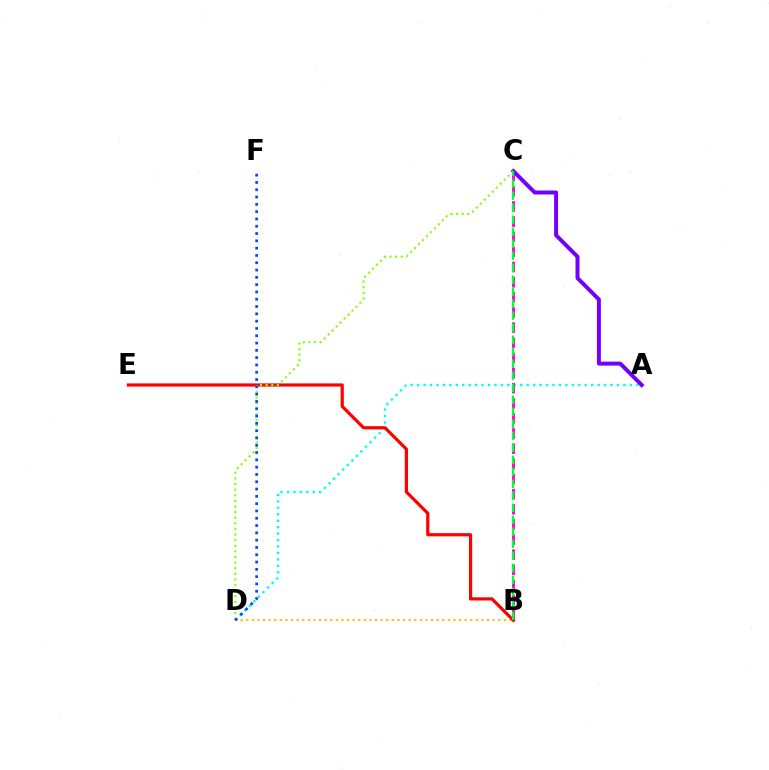{('B', 'D'): [{'color': '#ffbd00', 'line_style': 'dotted', 'thickness': 1.52}], ('A', 'D'): [{'color': '#00fff6', 'line_style': 'dotted', 'thickness': 1.75}], ('B', 'C'): [{'color': '#ff00cf', 'line_style': 'dashed', 'thickness': 2.06}, {'color': '#00ff39', 'line_style': 'dashed', 'thickness': 1.63}], ('A', 'C'): [{'color': '#7200ff', 'line_style': 'solid', 'thickness': 2.86}], ('B', 'E'): [{'color': '#ff0000', 'line_style': 'solid', 'thickness': 2.29}], ('C', 'D'): [{'color': '#84ff00', 'line_style': 'dotted', 'thickness': 1.53}], ('D', 'F'): [{'color': '#004bff', 'line_style': 'dotted', 'thickness': 1.98}]}